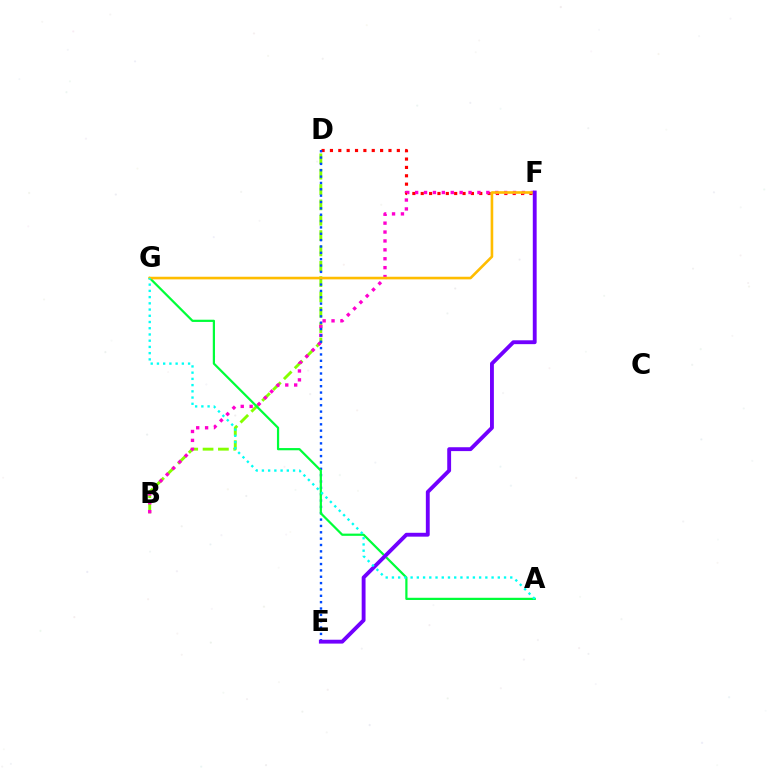{('D', 'F'): [{'color': '#ff0000', 'line_style': 'dotted', 'thickness': 2.27}], ('B', 'D'): [{'color': '#84ff00', 'line_style': 'dashed', 'thickness': 2.08}], ('B', 'F'): [{'color': '#ff00cf', 'line_style': 'dotted', 'thickness': 2.42}], ('D', 'E'): [{'color': '#004bff', 'line_style': 'dotted', 'thickness': 1.73}], ('A', 'G'): [{'color': '#00ff39', 'line_style': 'solid', 'thickness': 1.6}, {'color': '#00fff6', 'line_style': 'dotted', 'thickness': 1.69}], ('F', 'G'): [{'color': '#ffbd00', 'line_style': 'solid', 'thickness': 1.89}], ('E', 'F'): [{'color': '#7200ff', 'line_style': 'solid', 'thickness': 2.78}]}